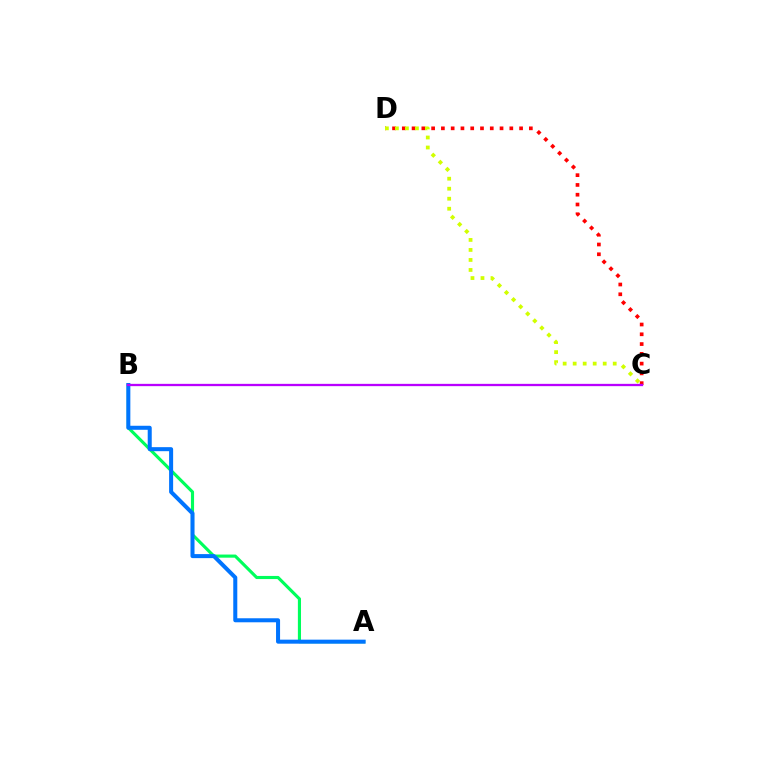{('A', 'B'): [{'color': '#00ff5c', 'line_style': 'solid', 'thickness': 2.25}, {'color': '#0074ff', 'line_style': 'solid', 'thickness': 2.9}], ('C', 'D'): [{'color': '#ff0000', 'line_style': 'dotted', 'thickness': 2.66}, {'color': '#d1ff00', 'line_style': 'dotted', 'thickness': 2.72}], ('B', 'C'): [{'color': '#b900ff', 'line_style': 'solid', 'thickness': 1.66}]}